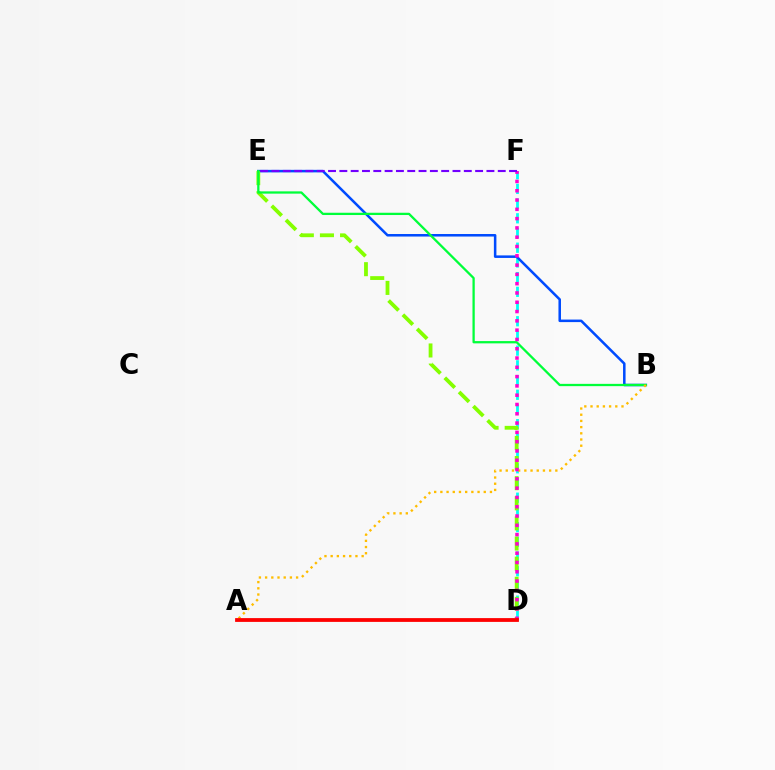{('D', 'F'): [{'color': '#00fff6', 'line_style': 'dashed', 'thickness': 2.0}, {'color': '#ff00cf', 'line_style': 'dotted', 'thickness': 2.53}], ('B', 'E'): [{'color': '#004bff', 'line_style': 'solid', 'thickness': 1.82}, {'color': '#00ff39', 'line_style': 'solid', 'thickness': 1.64}], ('D', 'E'): [{'color': '#84ff00', 'line_style': 'dashed', 'thickness': 2.73}], ('A', 'B'): [{'color': '#ffbd00', 'line_style': 'dotted', 'thickness': 1.68}], ('E', 'F'): [{'color': '#7200ff', 'line_style': 'dashed', 'thickness': 1.54}], ('A', 'D'): [{'color': '#ff0000', 'line_style': 'solid', 'thickness': 2.73}]}